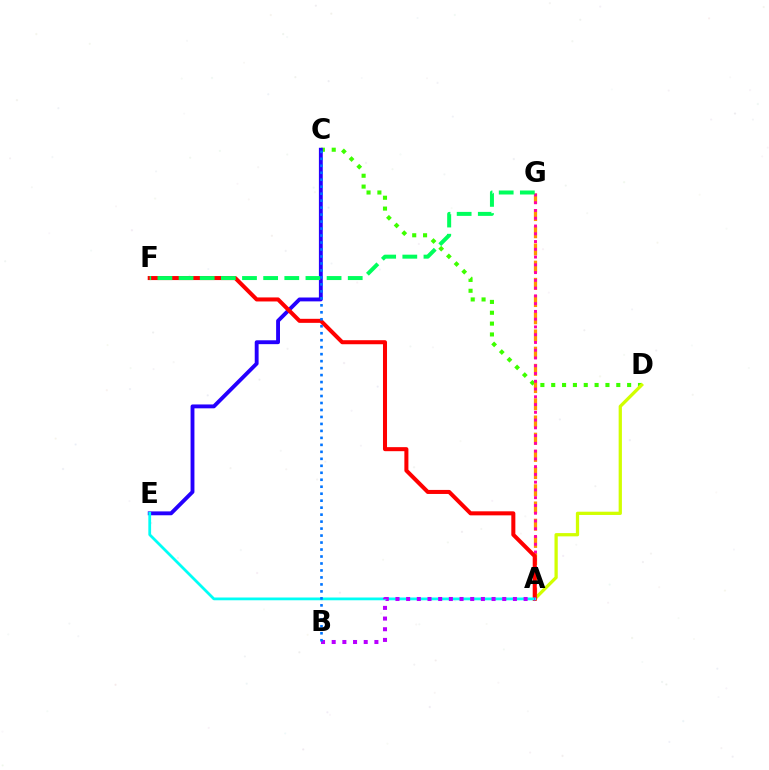{('C', 'D'): [{'color': '#3dff00', 'line_style': 'dotted', 'thickness': 2.95}], ('A', 'D'): [{'color': '#d1ff00', 'line_style': 'solid', 'thickness': 2.35}], ('A', 'G'): [{'color': '#ff9400', 'line_style': 'dashed', 'thickness': 2.34}, {'color': '#ff00ac', 'line_style': 'dotted', 'thickness': 2.11}], ('C', 'E'): [{'color': '#2500ff', 'line_style': 'solid', 'thickness': 2.79}], ('A', 'F'): [{'color': '#ff0000', 'line_style': 'solid', 'thickness': 2.91}], ('F', 'G'): [{'color': '#00ff5c', 'line_style': 'dashed', 'thickness': 2.87}], ('A', 'E'): [{'color': '#00fff6', 'line_style': 'solid', 'thickness': 1.99}], ('A', 'B'): [{'color': '#b900ff', 'line_style': 'dotted', 'thickness': 2.9}], ('B', 'C'): [{'color': '#0074ff', 'line_style': 'dotted', 'thickness': 1.9}]}